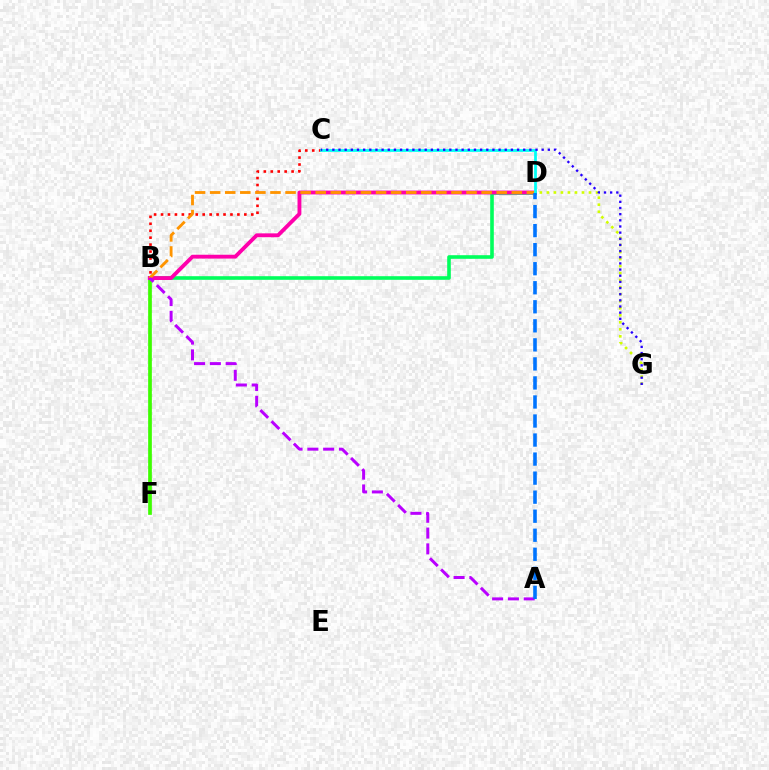{('B', 'D'): [{'color': '#00ff5c', 'line_style': 'solid', 'thickness': 2.6}, {'color': '#ff00ac', 'line_style': 'solid', 'thickness': 2.77}, {'color': '#ff9400', 'line_style': 'dashed', 'thickness': 2.05}], ('B', 'F'): [{'color': '#3dff00', 'line_style': 'solid', 'thickness': 2.66}], ('B', 'C'): [{'color': '#ff0000', 'line_style': 'dotted', 'thickness': 1.89}], ('D', 'G'): [{'color': '#d1ff00', 'line_style': 'dotted', 'thickness': 1.91}], ('C', 'D'): [{'color': '#00fff6', 'line_style': 'solid', 'thickness': 1.99}], ('A', 'B'): [{'color': '#b900ff', 'line_style': 'dashed', 'thickness': 2.15}], ('C', 'G'): [{'color': '#2500ff', 'line_style': 'dotted', 'thickness': 1.67}], ('A', 'D'): [{'color': '#0074ff', 'line_style': 'dashed', 'thickness': 2.59}]}